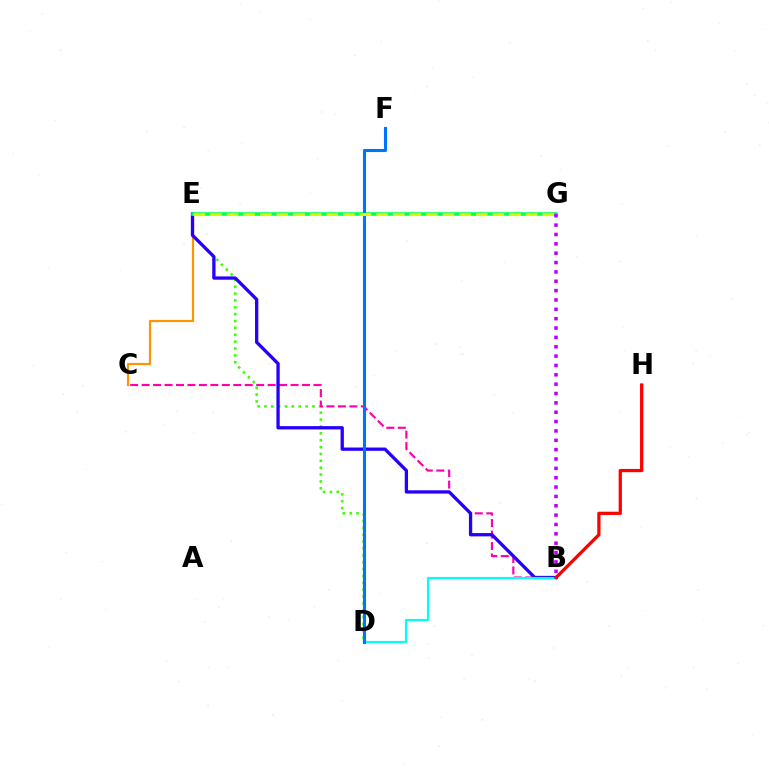{('C', 'E'): [{'color': '#ff9400', 'line_style': 'solid', 'thickness': 1.58}], ('D', 'E'): [{'color': '#3dff00', 'line_style': 'dotted', 'thickness': 1.87}], ('B', 'C'): [{'color': '#ff00ac', 'line_style': 'dashed', 'thickness': 1.56}], ('B', 'E'): [{'color': '#2500ff', 'line_style': 'solid', 'thickness': 2.37}], ('E', 'G'): [{'color': '#00ff5c', 'line_style': 'solid', 'thickness': 2.59}, {'color': '#d1ff00', 'line_style': 'dashed', 'thickness': 2.26}], ('B', 'G'): [{'color': '#b900ff', 'line_style': 'dotted', 'thickness': 2.54}], ('B', 'D'): [{'color': '#00fff6', 'line_style': 'solid', 'thickness': 1.55}], ('D', 'F'): [{'color': '#0074ff', 'line_style': 'solid', 'thickness': 2.22}], ('B', 'H'): [{'color': '#ff0000', 'line_style': 'solid', 'thickness': 2.34}]}